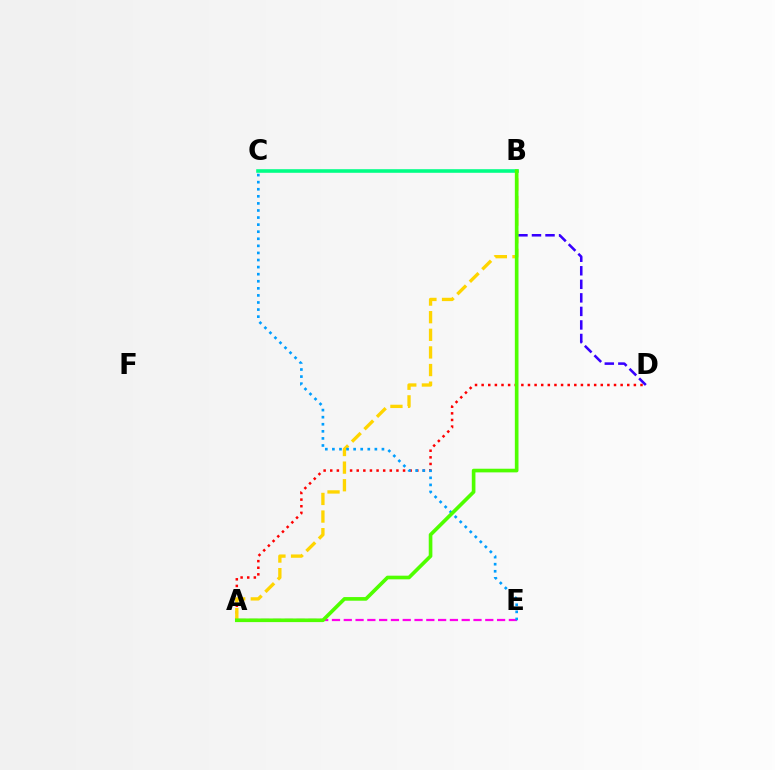{('A', 'D'): [{'color': '#ff0000', 'line_style': 'dotted', 'thickness': 1.8}], ('A', 'E'): [{'color': '#ff00ed', 'line_style': 'dashed', 'thickness': 1.6}], ('A', 'B'): [{'color': '#ffd500', 'line_style': 'dashed', 'thickness': 2.39}, {'color': '#4fff00', 'line_style': 'solid', 'thickness': 2.63}], ('B', 'D'): [{'color': '#3700ff', 'line_style': 'dashed', 'thickness': 1.84}], ('B', 'C'): [{'color': '#00ff86', 'line_style': 'solid', 'thickness': 2.58}], ('C', 'E'): [{'color': '#009eff', 'line_style': 'dotted', 'thickness': 1.92}]}